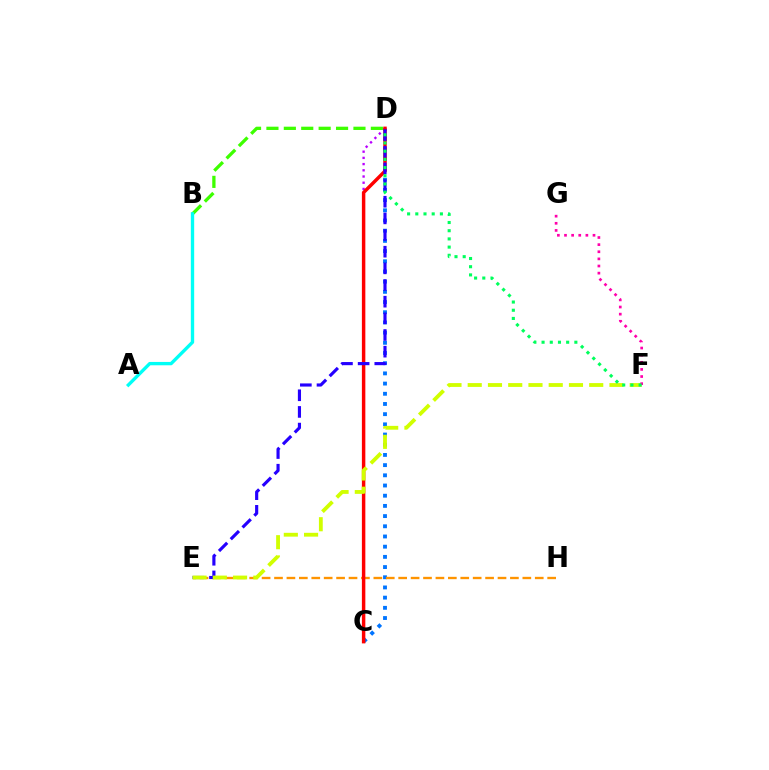{('C', 'D'): [{'color': '#0074ff', 'line_style': 'dotted', 'thickness': 2.77}, {'color': '#b900ff', 'line_style': 'dotted', 'thickness': 1.69}, {'color': '#ff0000', 'line_style': 'solid', 'thickness': 2.49}], ('E', 'H'): [{'color': '#ff9400', 'line_style': 'dashed', 'thickness': 1.69}], ('B', 'D'): [{'color': '#3dff00', 'line_style': 'dashed', 'thickness': 2.36}], ('D', 'E'): [{'color': '#2500ff', 'line_style': 'dashed', 'thickness': 2.26}], ('E', 'F'): [{'color': '#d1ff00', 'line_style': 'dashed', 'thickness': 2.75}], ('A', 'B'): [{'color': '#00fff6', 'line_style': 'solid', 'thickness': 2.41}], ('F', 'G'): [{'color': '#ff00ac', 'line_style': 'dotted', 'thickness': 1.94}], ('D', 'F'): [{'color': '#00ff5c', 'line_style': 'dotted', 'thickness': 2.23}]}